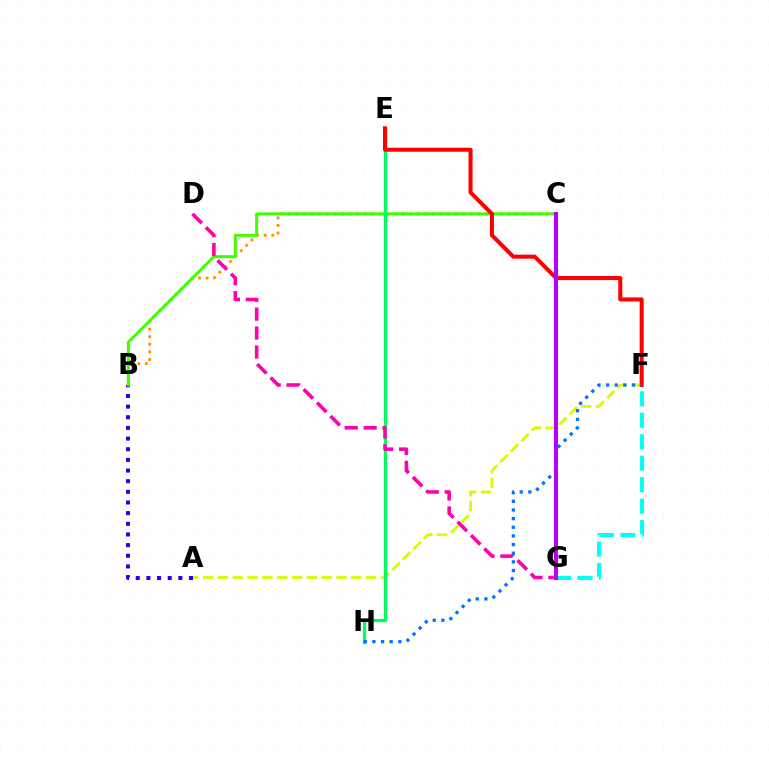{('B', 'C'): [{'color': '#ff9400', 'line_style': 'dotted', 'thickness': 2.06}, {'color': '#3dff00', 'line_style': 'solid', 'thickness': 2.16}], ('A', 'F'): [{'color': '#d1ff00', 'line_style': 'dashed', 'thickness': 2.01}], ('A', 'B'): [{'color': '#2500ff', 'line_style': 'dotted', 'thickness': 2.89}], ('F', 'G'): [{'color': '#00fff6', 'line_style': 'dashed', 'thickness': 2.92}], ('E', 'H'): [{'color': '#00ff5c', 'line_style': 'solid', 'thickness': 2.35}], ('D', 'G'): [{'color': '#ff00ac', 'line_style': 'dashed', 'thickness': 2.58}], ('E', 'F'): [{'color': '#ff0000', 'line_style': 'solid', 'thickness': 2.91}], ('F', 'H'): [{'color': '#0074ff', 'line_style': 'dotted', 'thickness': 2.35}], ('C', 'G'): [{'color': '#b900ff', 'line_style': 'solid', 'thickness': 2.9}]}